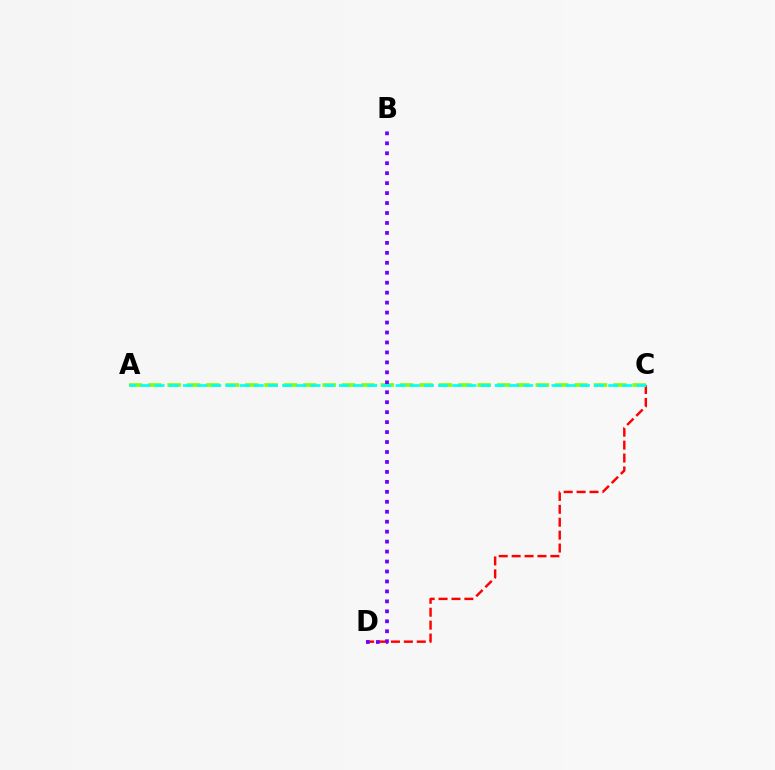{('C', 'D'): [{'color': '#ff0000', 'line_style': 'dashed', 'thickness': 1.75}], ('A', 'C'): [{'color': '#84ff00', 'line_style': 'dashed', 'thickness': 2.63}, {'color': '#00fff6', 'line_style': 'dashed', 'thickness': 1.93}], ('B', 'D'): [{'color': '#7200ff', 'line_style': 'dotted', 'thickness': 2.71}]}